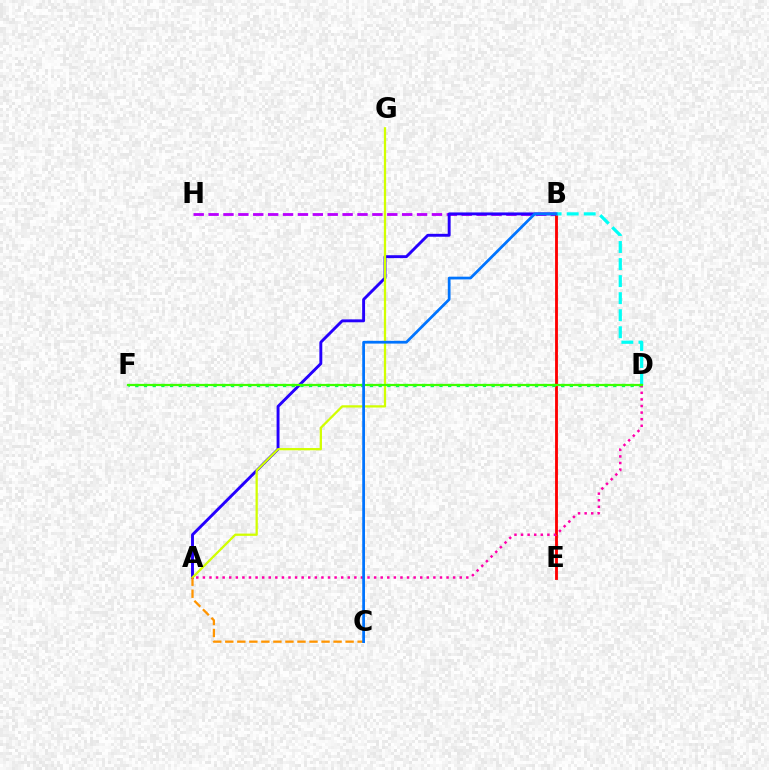{('B', 'H'): [{'color': '#b900ff', 'line_style': 'dashed', 'thickness': 2.02}], ('B', 'E'): [{'color': '#ff0000', 'line_style': 'solid', 'thickness': 2.05}], ('A', 'B'): [{'color': '#2500ff', 'line_style': 'solid', 'thickness': 2.09}], ('A', 'G'): [{'color': '#d1ff00', 'line_style': 'solid', 'thickness': 1.63}], ('A', 'C'): [{'color': '#ff9400', 'line_style': 'dashed', 'thickness': 1.63}], ('B', 'D'): [{'color': '#00fff6', 'line_style': 'dashed', 'thickness': 2.32}], ('D', 'F'): [{'color': '#00ff5c', 'line_style': 'dotted', 'thickness': 2.36}, {'color': '#3dff00', 'line_style': 'solid', 'thickness': 1.59}], ('A', 'D'): [{'color': '#ff00ac', 'line_style': 'dotted', 'thickness': 1.79}], ('B', 'C'): [{'color': '#0074ff', 'line_style': 'solid', 'thickness': 1.98}]}